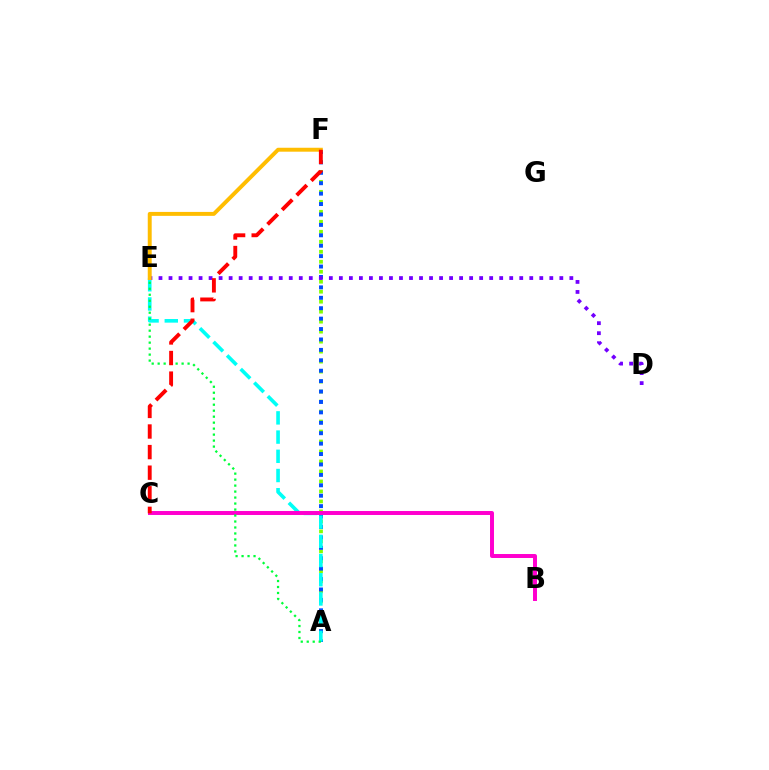{('A', 'F'): [{'color': '#84ff00', 'line_style': 'dotted', 'thickness': 2.71}, {'color': '#004bff', 'line_style': 'dotted', 'thickness': 2.83}], ('A', 'E'): [{'color': '#00fff6', 'line_style': 'dashed', 'thickness': 2.61}, {'color': '#00ff39', 'line_style': 'dotted', 'thickness': 1.63}], ('B', 'C'): [{'color': '#ff00cf', 'line_style': 'solid', 'thickness': 2.85}], ('D', 'E'): [{'color': '#7200ff', 'line_style': 'dotted', 'thickness': 2.72}], ('E', 'F'): [{'color': '#ffbd00', 'line_style': 'solid', 'thickness': 2.84}], ('C', 'F'): [{'color': '#ff0000', 'line_style': 'dashed', 'thickness': 2.8}]}